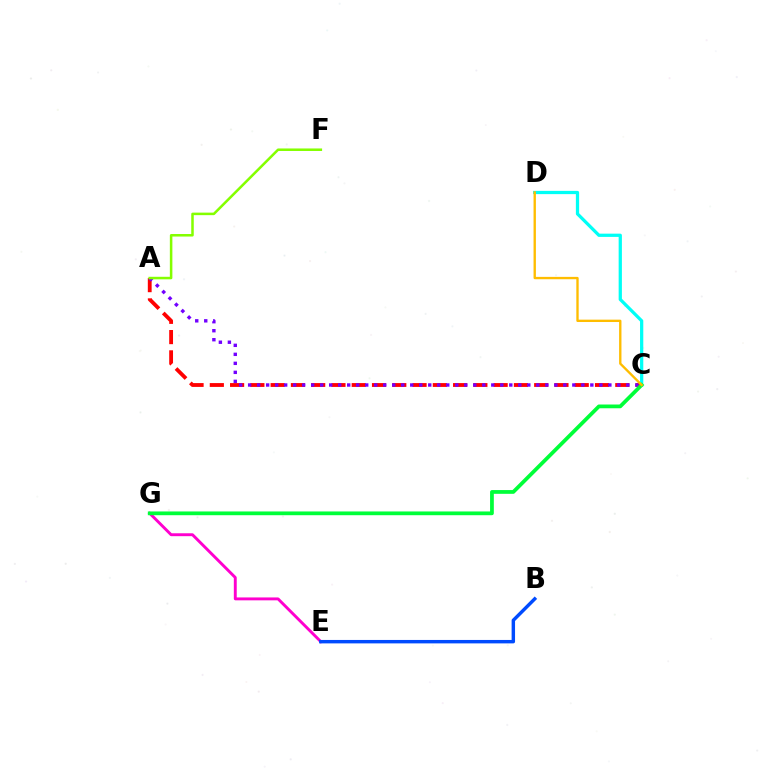{('A', 'C'): [{'color': '#ff0000', 'line_style': 'dashed', 'thickness': 2.75}, {'color': '#7200ff', 'line_style': 'dotted', 'thickness': 2.45}], ('E', 'G'): [{'color': '#ff00cf', 'line_style': 'solid', 'thickness': 2.09}], ('C', 'D'): [{'color': '#00fff6', 'line_style': 'solid', 'thickness': 2.34}, {'color': '#ffbd00', 'line_style': 'solid', 'thickness': 1.7}], ('C', 'G'): [{'color': '#00ff39', 'line_style': 'solid', 'thickness': 2.7}], ('B', 'E'): [{'color': '#004bff', 'line_style': 'solid', 'thickness': 2.47}], ('A', 'F'): [{'color': '#84ff00', 'line_style': 'solid', 'thickness': 1.82}]}